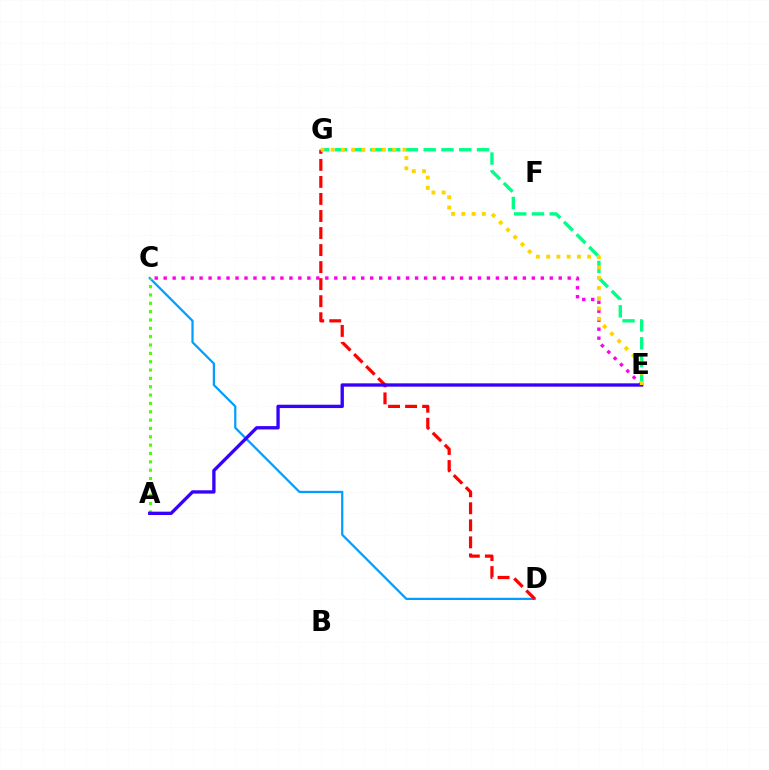{('C', 'E'): [{'color': '#ff00ed', 'line_style': 'dotted', 'thickness': 2.44}], ('C', 'D'): [{'color': '#009eff', 'line_style': 'solid', 'thickness': 1.6}], ('D', 'G'): [{'color': '#ff0000', 'line_style': 'dashed', 'thickness': 2.31}], ('A', 'C'): [{'color': '#4fff00', 'line_style': 'dotted', 'thickness': 2.27}], ('E', 'G'): [{'color': '#00ff86', 'line_style': 'dashed', 'thickness': 2.41}, {'color': '#ffd500', 'line_style': 'dotted', 'thickness': 2.79}], ('A', 'E'): [{'color': '#3700ff', 'line_style': 'solid', 'thickness': 2.4}]}